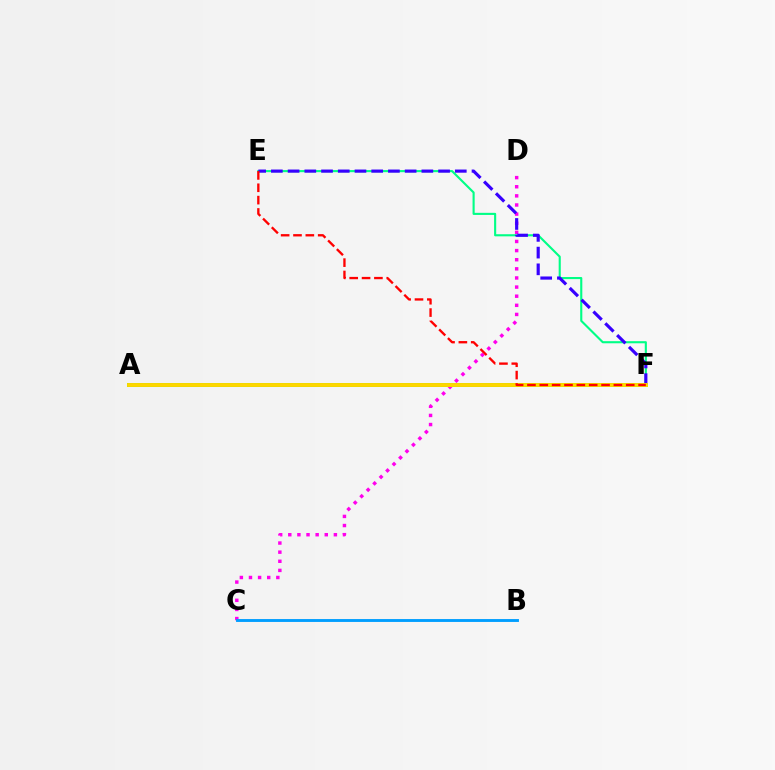{('C', 'D'): [{'color': '#ff00ed', 'line_style': 'dotted', 'thickness': 2.48}], ('A', 'F'): [{'color': '#4fff00', 'line_style': 'solid', 'thickness': 2.83}, {'color': '#ffd500', 'line_style': 'solid', 'thickness': 2.76}], ('E', 'F'): [{'color': '#00ff86', 'line_style': 'solid', 'thickness': 1.52}, {'color': '#3700ff', 'line_style': 'dashed', 'thickness': 2.27}, {'color': '#ff0000', 'line_style': 'dashed', 'thickness': 1.68}], ('B', 'C'): [{'color': '#009eff', 'line_style': 'solid', 'thickness': 2.08}]}